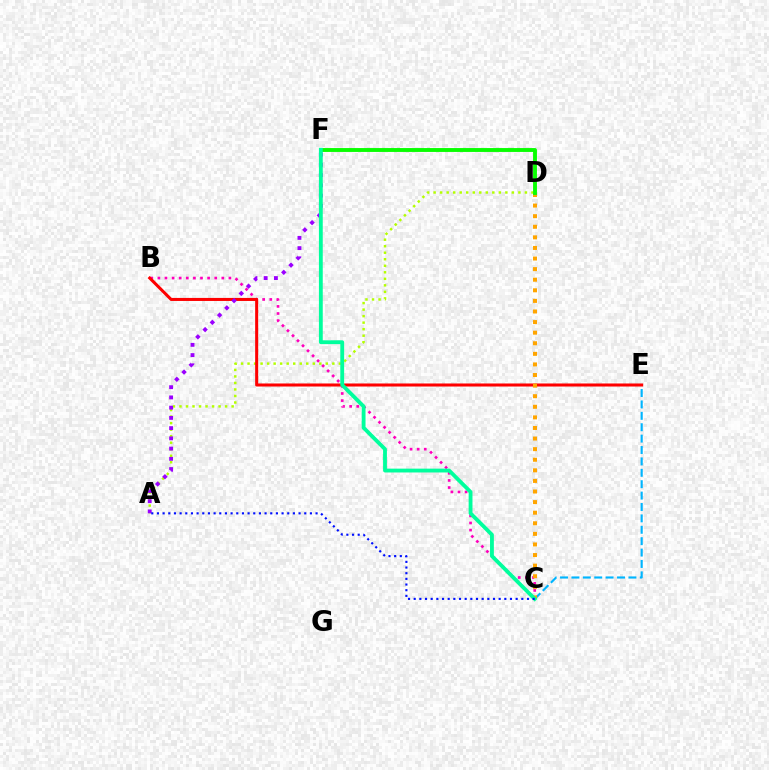{('A', 'D'): [{'color': '#b3ff00', 'line_style': 'dotted', 'thickness': 1.77}], ('C', 'E'): [{'color': '#00b5ff', 'line_style': 'dashed', 'thickness': 1.55}], ('B', 'C'): [{'color': '#ff00bd', 'line_style': 'dotted', 'thickness': 1.93}], ('B', 'E'): [{'color': '#ff0000', 'line_style': 'solid', 'thickness': 2.19}], ('A', 'F'): [{'color': '#9b00ff', 'line_style': 'dotted', 'thickness': 2.78}], ('C', 'D'): [{'color': '#ffa500', 'line_style': 'dotted', 'thickness': 2.88}], ('D', 'F'): [{'color': '#08ff00', 'line_style': 'solid', 'thickness': 2.8}], ('C', 'F'): [{'color': '#00ff9d', 'line_style': 'solid', 'thickness': 2.76}], ('A', 'C'): [{'color': '#0010ff', 'line_style': 'dotted', 'thickness': 1.54}]}